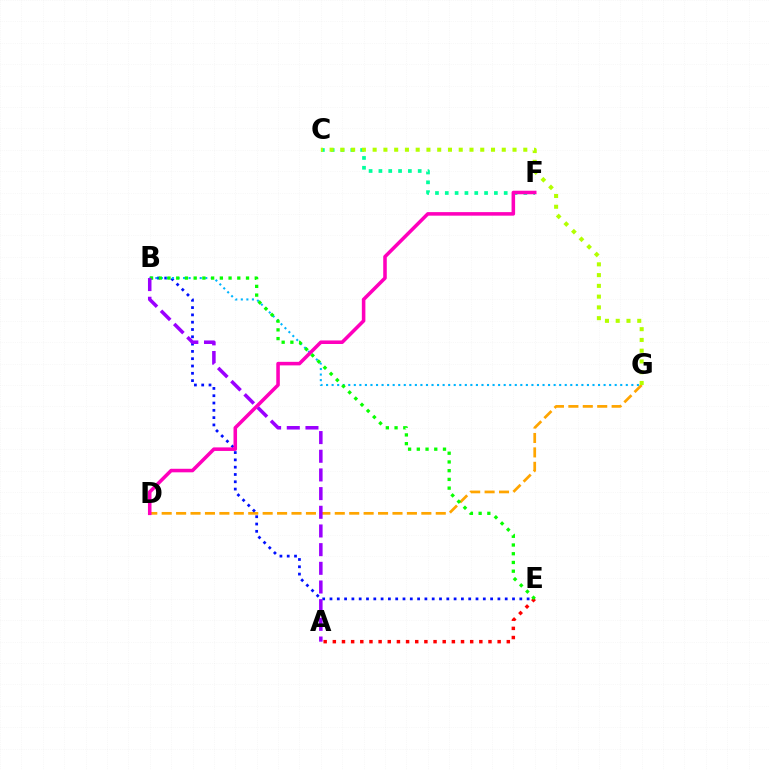{('D', 'G'): [{'color': '#ffa500', 'line_style': 'dashed', 'thickness': 1.96}], ('C', 'F'): [{'color': '#00ff9d', 'line_style': 'dotted', 'thickness': 2.67}], ('B', 'E'): [{'color': '#0010ff', 'line_style': 'dotted', 'thickness': 1.98}, {'color': '#08ff00', 'line_style': 'dotted', 'thickness': 2.37}], ('B', 'G'): [{'color': '#00b5ff', 'line_style': 'dotted', 'thickness': 1.51}], ('D', 'F'): [{'color': '#ff00bd', 'line_style': 'solid', 'thickness': 2.55}], ('A', 'E'): [{'color': '#ff0000', 'line_style': 'dotted', 'thickness': 2.49}], ('A', 'B'): [{'color': '#9b00ff', 'line_style': 'dashed', 'thickness': 2.54}], ('C', 'G'): [{'color': '#b3ff00', 'line_style': 'dotted', 'thickness': 2.92}]}